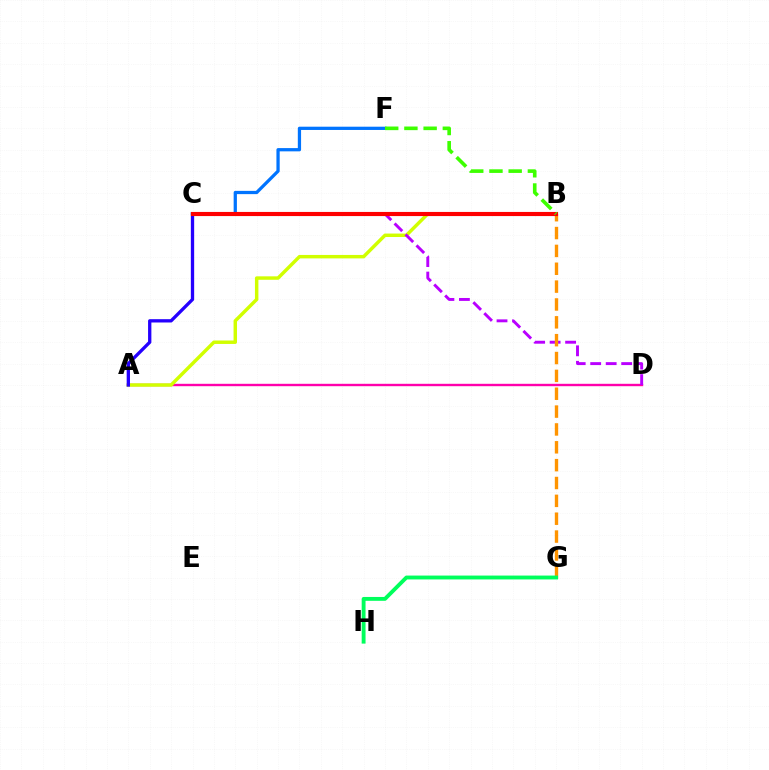{('A', 'D'): [{'color': '#ff00ac', 'line_style': 'solid', 'thickness': 1.72}], ('C', 'F'): [{'color': '#0074ff', 'line_style': 'solid', 'thickness': 2.35}], ('B', 'C'): [{'color': '#00fff6', 'line_style': 'solid', 'thickness': 2.18}, {'color': '#ff0000', 'line_style': 'solid', 'thickness': 2.97}], ('A', 'B'): [{'color': '#d1ff00', 'line_style': 'solid', 'thickness': 2.49}], ('C', 'D'): [{'color': '#b900ff', 'line_style': 'dashed', 'thickness': 2.1}], ('A', 'C'): [{'color': '#2500ff', 'line_style': 'solid', 'thickness': 2.38}], ('B', 'G'): [{'color': '#ff9400', 'line_style': 'dashed', 'thickness': 2.43}], ('G', 'H'): [{'color': '#00ff5c', 'line_style': 'solid', 'thickness': 2.78}], ('B', 'F'): [{'color': '#3dff00', 'line_style': 'dashed', 'thickness': 2.61}]}